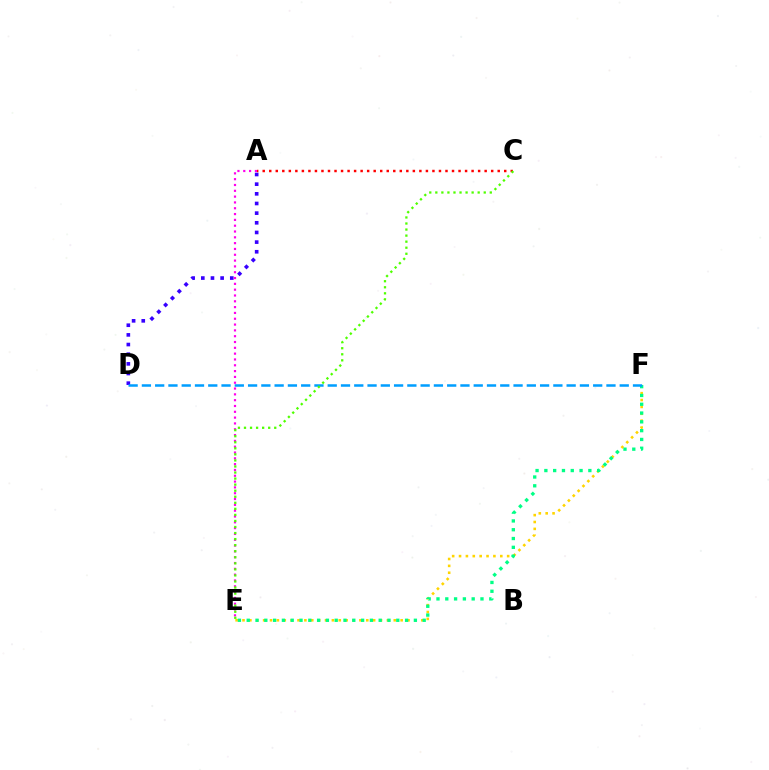{('A', 'D'): [{'color': '#3700ff', 'line_style': 'dotted', 'thickness': 2.62}], ('E', 'F'): [{'color': '#ffd500', 'line_style': 'dotted', 'thickness': 1.87}, {'color': '#00ff86', 'line_style': 'dotted', 'thickness': 2.39}], ('A', 'E'): [{'color': '#ff00ed', 'line_style': 'dotted', 'thickness': 1.58}], ('A', 'C'): [{'color': '#ff0000', 'line_style': 'dotted', 'thickness': 1.77}], ('D', 'F'): [{'color': '#009eff', 'line_style': 'dashed', 'thickness': 1.8}], ('C', 'E'): [{'color': '#4fff00', 'line_style': 'dotted', 'thickness': 1.64}]}